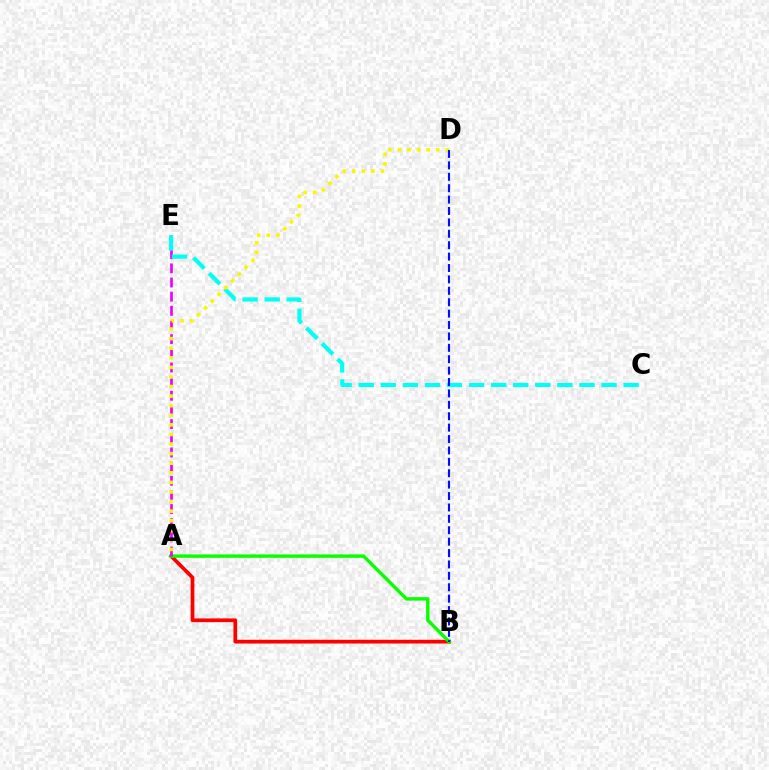{('A', 'B'): [{'color': '#ff0000', 'line_style': 'solid', 'thickness': 2.68}, {'color': '#08ff00', 'line_style': 'solid', 'thickness': 2.45}], ('A', 'E'): [{'color': '#ee00ff', 'line_style': 'dashed', 'thickness': 1.92}], ('C', 'E'): [{'color': '#00fff6', 'line_style': 'dashed', 'thickness': 3.0}], ('A', 'D'): [{'color': '#fcf500', 'line_style': 'dotted', 'thickness': 2.6}], ('B', 'D'): [{'color': '#0010ff', 'line_style': 'dashed', 'thickness': 1.55}]}